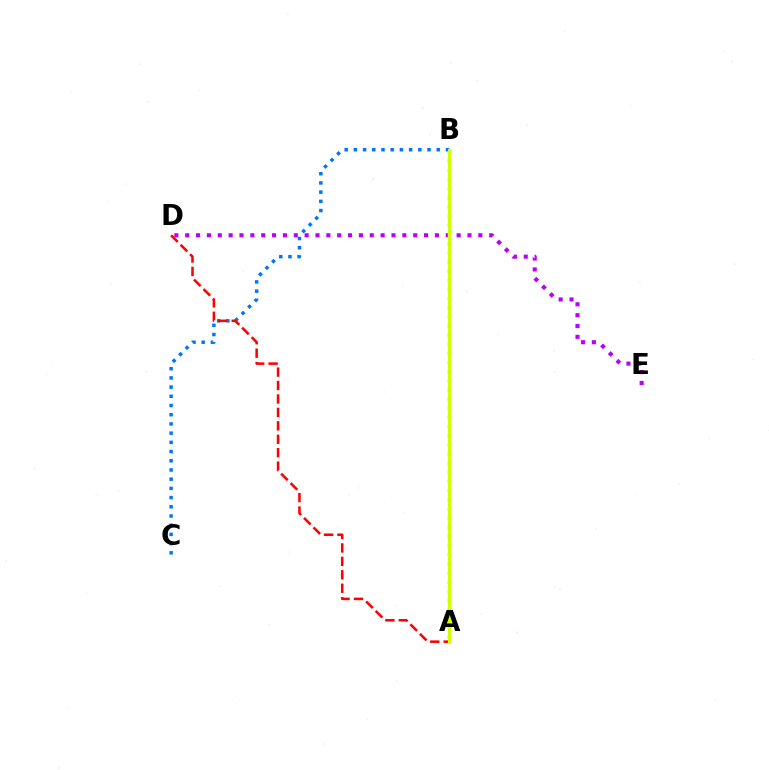{('B', 'C'): [{'color': '#0074ff', 'line_style': 'dotted', 'thickness': 2.5}], ('D', 'E'): [{'color': '#b900ff', 'line_style': 'dotted', 'thickness': 2.95}], ('A', 'D'): [{'color': '#ff0000', 'line_style': 'dashed', 'thickness': 1.82}], ('A', 'B'): [{'color': '#00ff5c', 'line_style': 'dotted', 'thickness': 2.49}, {'color': '#d1ff00', 'line_style': 'solid', 'thickness': 2.24}]}